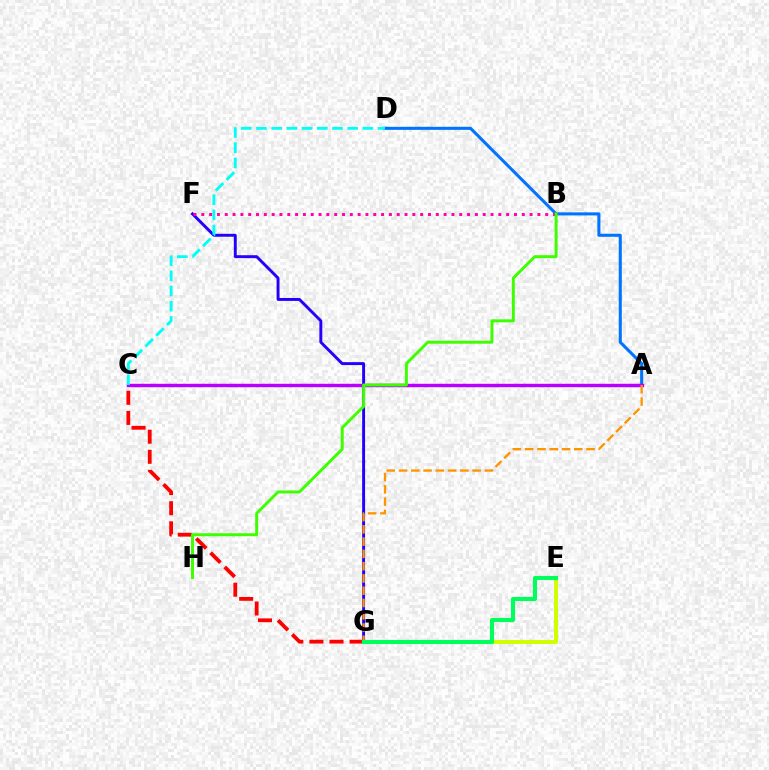{('E', 'G'): [{'color': '#d1ff00', 'line_style': 'solid', 'thickness': 2.85}, {'color': '#00ff5c', 'line_style': 'solid', 'thickness': 2.95}], ('F', 'G'): [{'color': '#2500ff', 'line_style': 'solid', 'thickness': 2.11}], ('A', 'D'): [{'color': '#0074ff', 'line_style': 'solid', 'thickness': 2.2}], ('C', 'G'): [{'color': '#ff0000', 'line_style': 'dashed', 'thickness': 2.73}], ('A', 'C'): [{'color': '#b900ff', 'line_style': 'solid', 'thickness': 2.46}], ('A', 'G'): [{'color': '#ff9400', 'line_style': 'dashed', 'thickness': 1.67}], ('C', 'D'): [{'color': '#00fff6', 'line_style': 'dashed', 'thickness': 2.06}], ('B', 'F'): [{'color': '#ff00ac', 'line_style': 'dotted', 'thickness': 2.12}], ('B', 'H'): [{'color': '#3dff00', 'line_style': 'solid', 'thickness': 2.13}]}